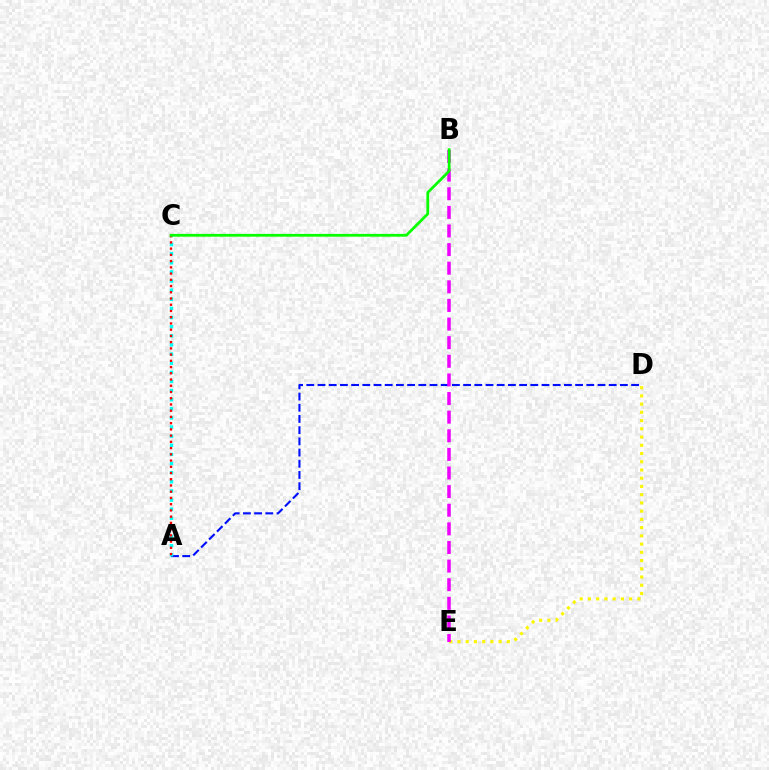{('A', 'D'): [{'color': '#0010ff', 'line_style': 'dashed', 'thickness': 1.52}], ('D', 'E'): [{'color': '#fcf500', 'line_style': 'dotted', 'thickness': 2.24}], ('B', 'E'): [{'color': '#ee00ff', 'line_style': 'dashed', 'thickness': 2.53}], ('A', 'C'): [{'color': '#00fff6', 'line_style': 'dotted', 'thickness': 2.48}, {'color': '#ff0000', 'line_style': 'dotted', 'thickness': 1.69}], ('B', 'C'): [{'color': '#08ff00', 'line_style': 'solid', 'thickness': 2.0}]}